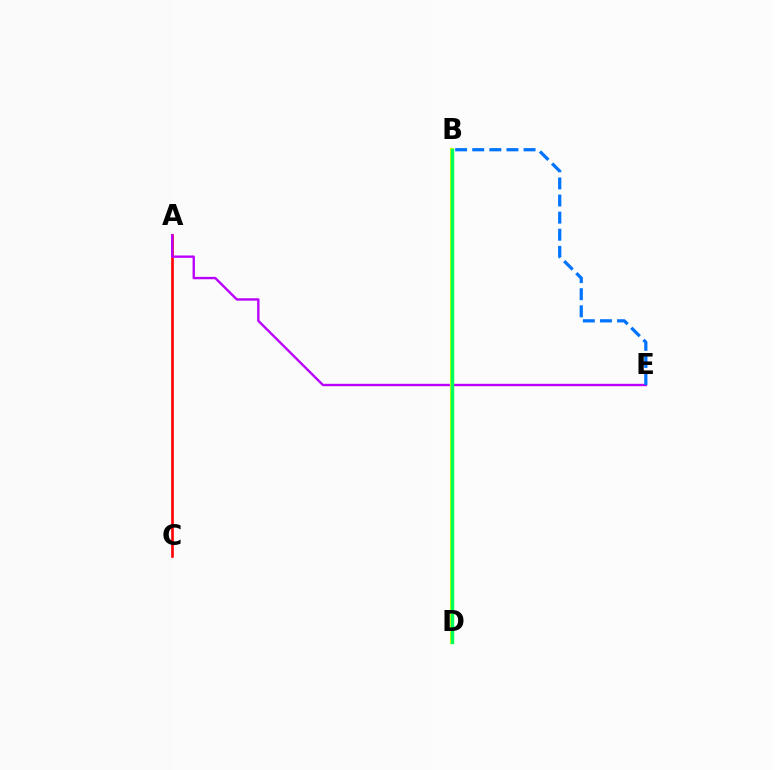{('A', 'C'): [{'color': '#ff0000', 'line_style': 'solid', 'thickness': 1.89}], ('A', 'E'): [{'color': '#b900ff', 'line_style': 'solid', 'thickness': 1.71}], ('B', 'D'): [{'color': '#d1ff00', 'line_style': 'solid', 'thickness': 2.98}, {'color': '#00ff5c', 'line_style': 'solid', 'thickness': 2.44}], ('B', 'E'): [{'color': '#0074ff', 'line_style': 'dashed', 'thickness': 2.32}]}